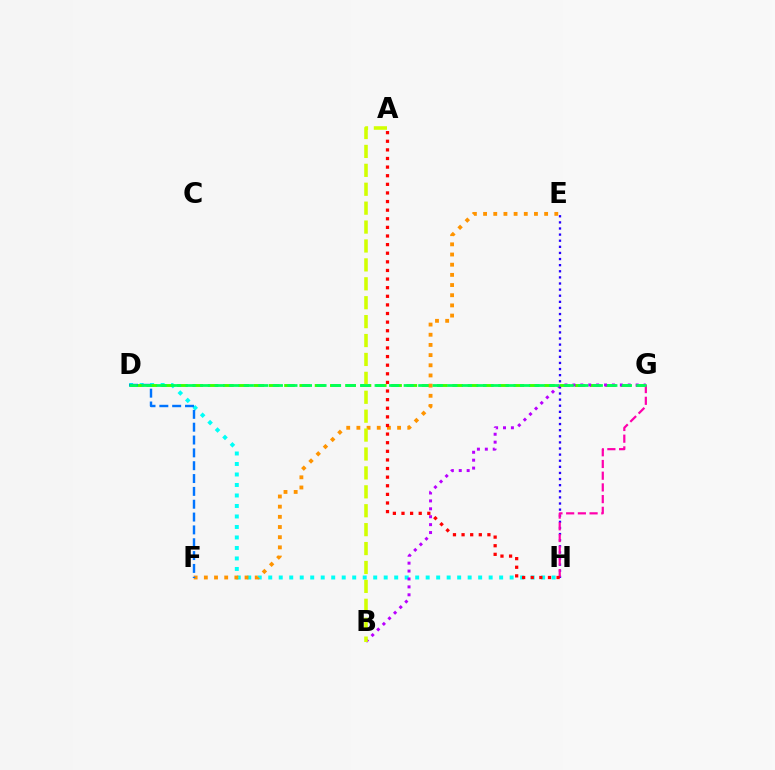{('D', 'H'): [{'color': '#00fff6', 'line_style': 'dotted', 'thickness': 2.85}], ('E', 'H'): [{'color': '#2500ff', 'line_style': 'dotted', 'thickness': 1.66}], ('D', 'G'): [{'color': '#3dff00', 'line_style': 'dashed', 'thickness': 2.08}, {'color': '#00ff5c', 'line_style': 'dashed', 'thickness': 1.98}], ('E', 'F'): [{'color': '#ff9400', 'line_style': 'dotted', 'thickness': 2.76}], ('G', 'H'): [{'color': '#ff00ac', 'line_style': 'dashed', 'thickness': 1.59}], ('D', 'F'): [{'color': '#0074ff', 'line_style': 'dashed', 'thickness': 1.74}], ('B', 'G'): [{'color': '#b900ff', 'line_style': 'dotted', 'thickness': 2.15}], ('A', 'B'): [{'color': '#d1ff00', 'line_style': 'dashed', 'thickness': 2.57}], ('A', 'H'): [{'color': '#ff0000', 'line_style': 'dotted', 'thickness': 2.34}]}